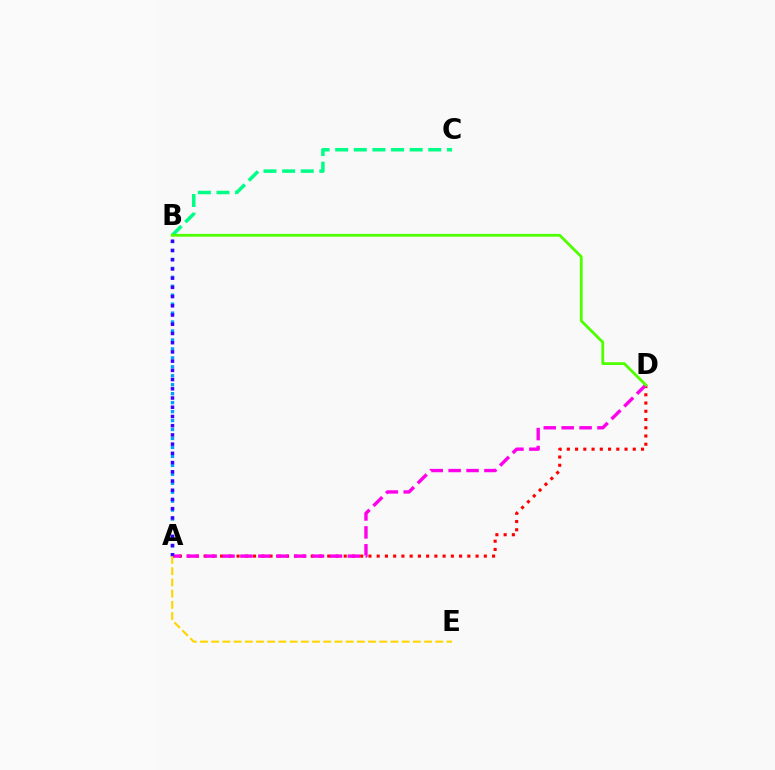{('A', 'D'): [{'color': '#ff0000', 'line_style': 'dotted', 'thickness': 2.24}, {'color': '#ff00ed', 'line_style': 'dashed', 'thickness': 2.43}], ('A', 'B'): [{'color': '#009eff', 'line_style': 'dotted', 'thickness': 2.43}, {'color': '#3700ff', 'line_style': 'dotted', 'thickness': 2.51}], ('B', 'C'): [{'color': '#00ff86', 'line_style': 'dashed', 'thickness': 2.53}], ('A', 'E'): [{'color': '#ffd500', 'line_style': 'dashed', 'thickness': 1.52}], ('B', 'D'): [{'color': '#4fff00', 'line_style': 'solid', 'thickness': 2.02}]}